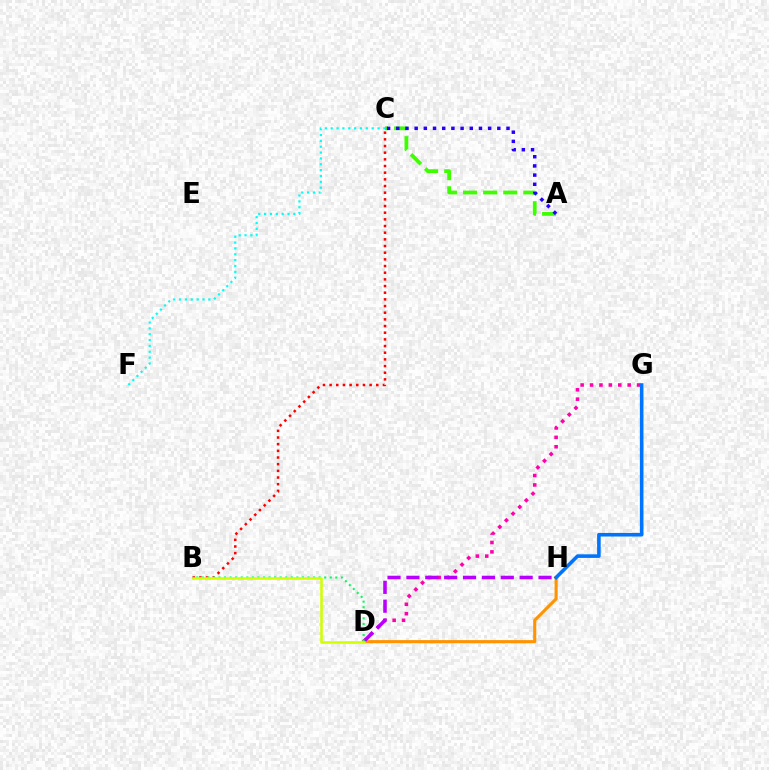{('B', 'C'): [{'color': '#ff0000', 'line_style': 'dotted', 'thickness': 1.81}], ('D', 'G'): [{'color': '#ff00ac', 'line_style': 'dotted', 'thickness': 2.56}], ('D', 'H'): [{'color': '#ff9400', 'line_style': 'solid', 'thickness': 2.24}, {'color': '#b900ff', 'line_style': 'dashed', 'thickness': 2.56}], ('A', 'C'): [{'color': '#3dff00', 'line_style': 'dashed', 'thickness': 2.73}, {'color': '#2500ff', 'line_style': 'dotted', 'thickness': 2.5}], ('G', 'H'): [{'color': '#0074ff', 'line_style': 'solid', 'thickness': 2.58}], ('C', 'F'): [{'color': '#00fff6', 'line_style': 'dotted', 'thickness': 1.59}], ('B', 'D'): [{'color': '#00ff5c', 'line_style': 'dotted', 'thickness': 1.51}, {'color': '#d1ff00', 'line_style': 'solid', 'thickness': 1.84}]}